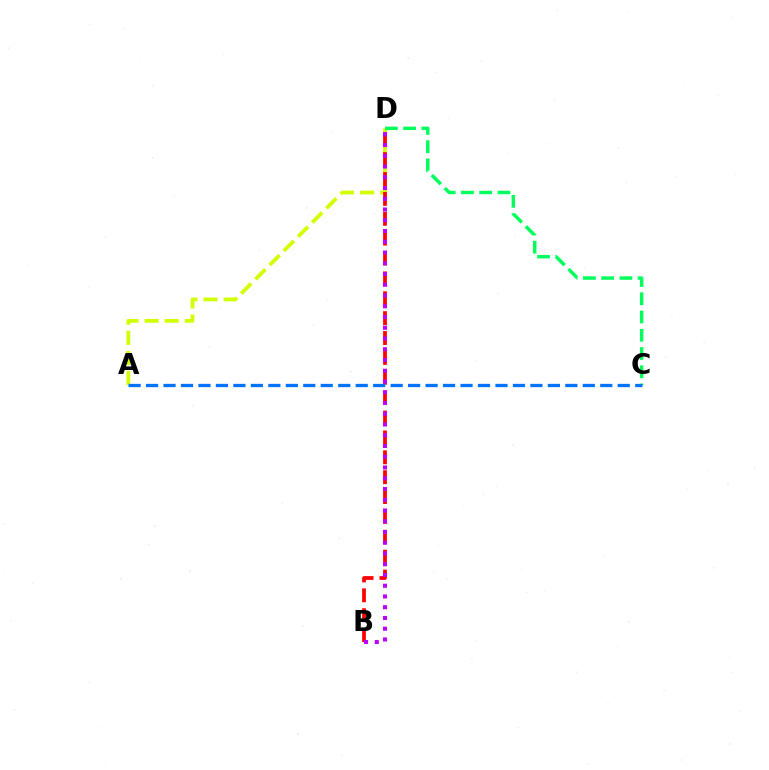{('A', 'D'): [{'color': '#d1ff00', 'line_style': 'dashed', 'thickness': 2.73}], ('B', 'D'): [{'color': '#ff0000', 'line_style': 'dashed', 'thickness': 2.7}, {'color': '#b900ff', 'line_style': 'dotted', 'thickness': 2.92}], ('C', 'D'): [{'color': '#00ff5c', 'line_style': 'dashed', 'thickness': 2.48}], ('A', 'C'): [{'color': '#0074ff', 'line_style': 'dashed', 'thickness': 2.37}]}